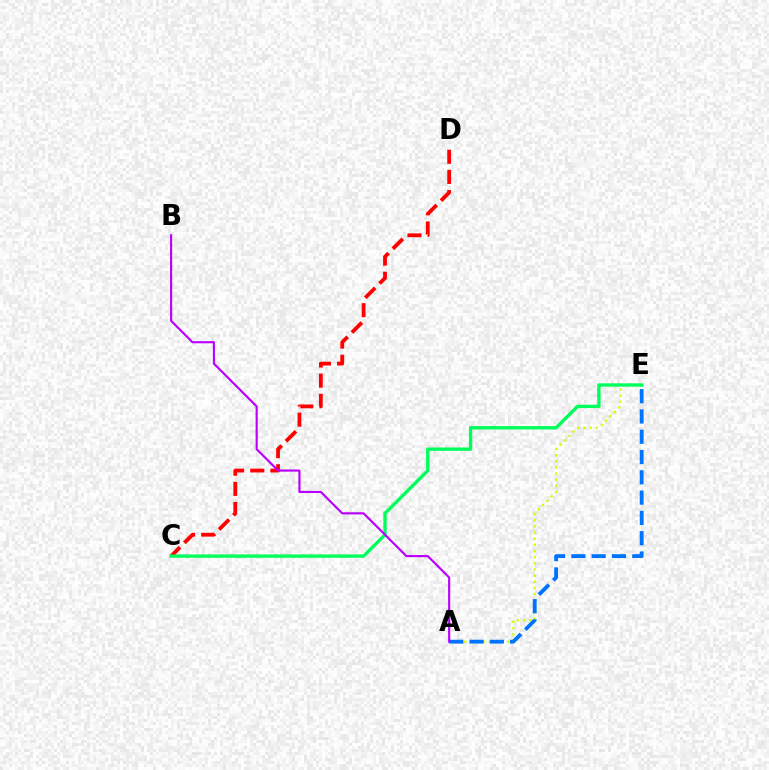{('A', 'E'): [{'color': '#d1ff00', 'line_style': 'dotted', 'thickness': 1.67}, {'color': '#0074ff', 'line_style': 'dashed', 'thickness': 2.76}], ('C', 'D'): [{'color': '#ff0000', 'line_style': 'dashed', 'thickness': 2.74}], ('C', 'E'): [{'color': '#00ff5c', 'line_style': 'solid', 'thickness': 2.42}], ('A', 'B'): [{'color': '#b900ff', 'line_style': 'solid', 'thickness': 1.54}]}